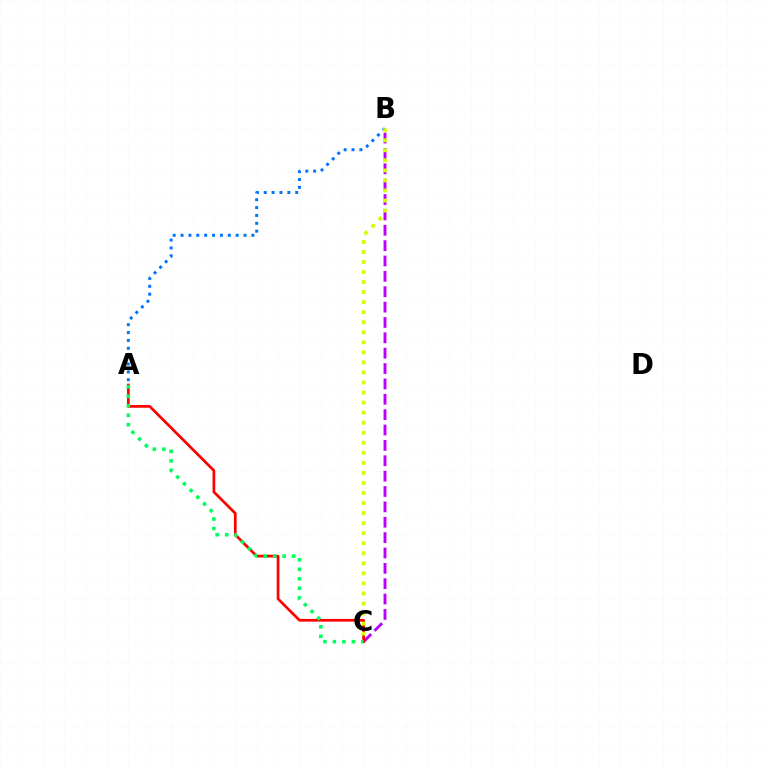{('B', 'C'): [{'color': '#b900ff', 'line_style': 'dashed', 'thickness': 2.09}, {'color': '#d1ff00', 'line_style': 'dotted', 'thickness': 2.73}], ('A', 'C'): [{'color': '#ff0000', 'line_style': 'solid', 'thickness': 1.96}, {'color': '#00ff5c', 'line_style': 'dotted', 'thickness': 2.58}], ('A', 'B'): [{'color': '#0074ff', 'line_style': 'dotted', 'thickness': 2.14}]}